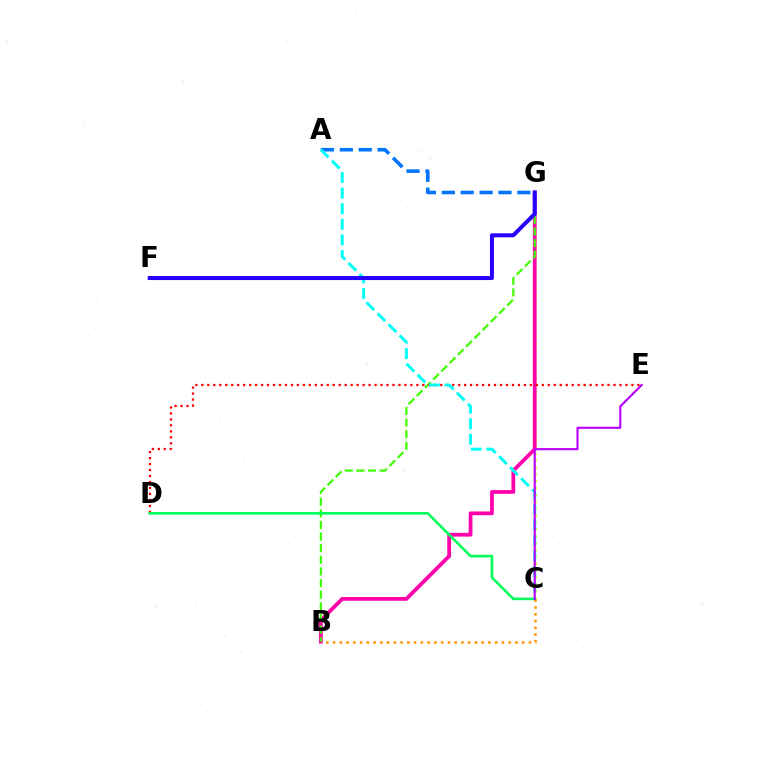{('C', 'G'): [{'color': '#d1ff00', 'line_style': 'dotted', 'thickness': 1.87}], ('B', 'G'): [{'color': '#ff00ac', 'line_style': 'solid', 'thickness': 2.71}, {'color': '#3dff00', 'line_style': 'dashed', 'thickness': 1.58}], ('A', 'G'): [{'color': '#0074ff', 'line_style': 'dashed', 'thickness': 2.57}], ('D', 'E'): [{'color': '#ff0000', 'line_style': 'dotted', 'thickness': 1.62}], ('C', 'D'): [{'color': '#00ff5c', 'line_style': 'solid', 'thickness': 1.89}], ('B', 'C'): [{'color': '#ff9400', 'line_style': 'dotted', 'thickness': 1.84}], ('A', 'C'): [{'color': '#00fff6', 'line_style': 'dashed', 'thickness': 2.12}], ('C', 'E'): [{'color': '#b900ff', 'line_style': 'solid', 'thickness': 1.54}], ('F', 'G'): [{'color': '#2500ff', 'line_style': 'solid', 'thickness': 2.88}]}